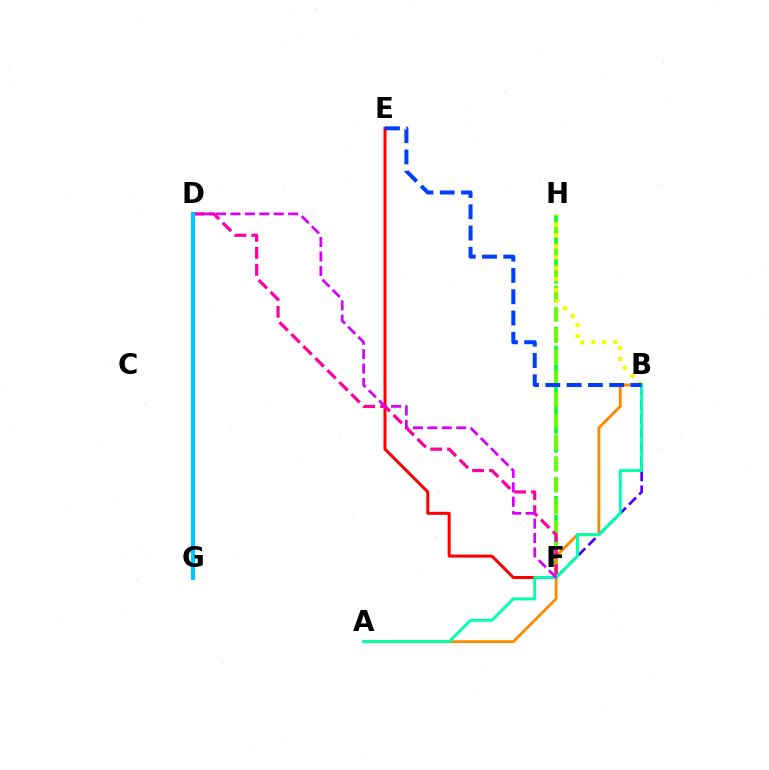{('F', 'H'): [{'color': '#00ff27', 'line_style': 'dashed', 'thickness': 2.55}, {'color': '#66ff00', 'line_style': 'dashed', 'thickness': 2.9}], ('A', 'B'): [{'color': '#ff8800', 'line_style': 'solid', 'thickness': 2.05}, {'color': '#00ffaf', 'line_style': 'solid', 'thickness': 2.11}], ('B', 'H'): [{'color': '#eeff00', 'line_style': 'dotted', 'thickness': 2.97}], ('E', 'F'): [{'color': '#ff0000', 'line_style': 'solid', 'thickness': 2.17}], ('B', 'F'): [{'color': '#4f00ff', 'line_style': 'dashed', 'thickness': 1.95}], ('D', 'F'): [{'color': '#ff00a0', 'line_style': 'dashed', 'thickness': 2.3}, {'color': '#d600ff', 'line_style': 'dashed', 'thickness': 1.96}], ('B', 'E'): [{'color': '#003fff', 'line_style': 'dashed', 'thickness': 2.89}], ('D', 'G'): [{'color': '#00c7ff', 'line_style': 'solid', 'thickness': 2.88}]}